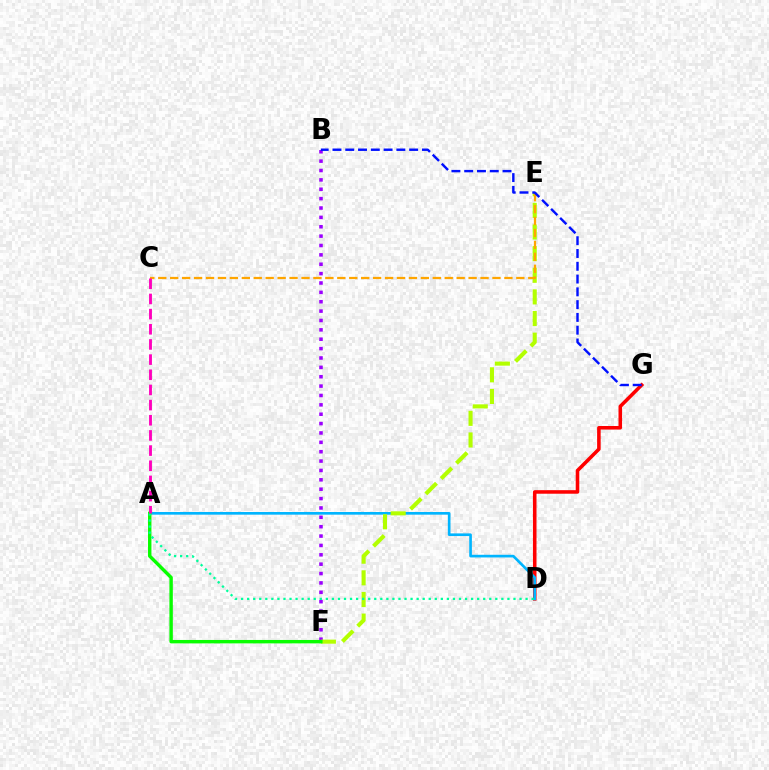{('B', 'F'): [{'color': '#9b00ff', 'line_style': 'dotted', 'thickness': 2.55}], ('D', 'G'): [{'color': '#ff0000', 'line_style': 'solid', 'thickness': 2.56}], ('A', 'D'): [{'color': '#00b5ff', 'line_style': 'solid', 'thickness': 1.92}, {'color': '#00ff9d', 'line_style': 'dotted', 'thickness': 1.64}], ('E', 'F'): [{'color': '#b3ff00', 'line_style': 'dashed', 'thickness': 2.94}], ('C', 'E'): [{'color': '#ffa500', 'line_style': 'dashed', 'thickness': 1.62}], ('A', 'F'): [{'color': '#08ff00', 'line_style': 'solid', 'thickness': 2.46}], ('A', 'C'): [{'color': '#ff00bd', 'line_style': 'dashed', 'thickness': 2.06}], ('B', 'G'): [{'color': '#0010ff', 'line_style': 'dashed', 'thickness': 1.74}]}